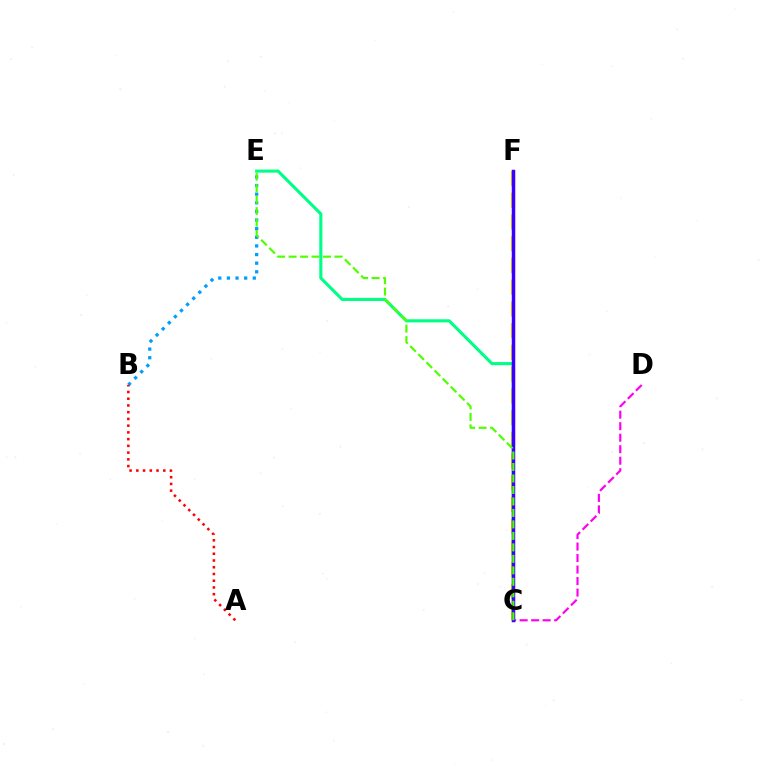{('C', 'D'): [{'color': '#ff00ed', 'line_style': 'dashed', 'thickness': 1.56}], ('C', 'F'): [{'color': '#ffd500', 'line_style': 'dashed', 'thickness': 2.95}, {'color': '#3700ff', 'line_style': 'solid', 'thickness': 2.51}], ('C', 'E'): [{'color': '#00ff86', 'line_style': 'solid', 'thickness': 2.23}, {'color': '#4fff00', 'line_style': 'dashed', 'thickness': 1.56}], ('B', 'E'): [{'color': '#009eff', 'line_style': 'dotted', 'thickness': 2.34}], ('A', 'B'): [{'color': '#ff0000', 'line_style': 'dotted', 'thickness': 1.83}]}